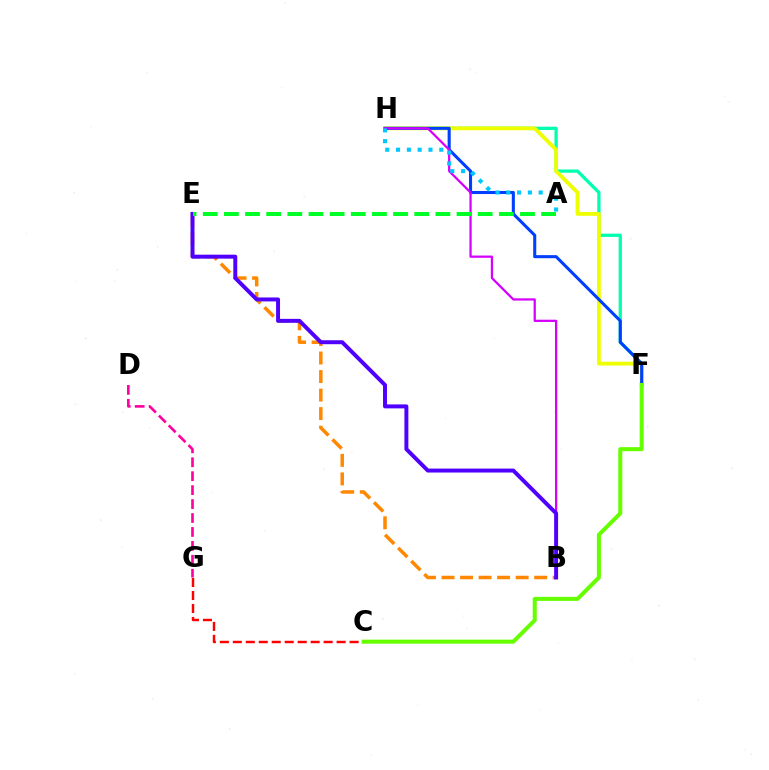{('F', 'H'): [{'color': '#00ffaf', 'line_style': 'solid', 'thickness': 2.35}, {'color': '#eeff00', 'line_style': 'solid', 'thickness': 2.76}, {'color': '#003fff', 'line_style': 'solid', 'thickness': 2.21}], ('B', 'E'): [{'color': '#ff8800', 'line_style': 'dashed', 'thickness': 2.52}, {'color': '#4f00ff', 'line_style': 'solid', 'thickness': 2.85}], ('B', 'H'): [{'color': '#d600ff', 'line_style': 'solid', 'thickness': 1.62}], ('A', 'H'): [{'color': '#00c7ff', 'line_style': 'dotted', 'thickness': 2.94}], ('D', 'G'): [{'color': '#ff00a0', 'line_style': 'dashed', 'thickness': 1.89}], ('A', 'E'): [{'color': '#00ff27', 'line_style': 'dashed', 'thickness': 2.87}], ('C', 'G'): [{'color': '#ff0000', 'line_style': 'dashed', 'thickness': 1.76}], ('C', 'F'): [{'color': '#66ff00', 'line_style': 'solid', 'thickness': 2.9}]}